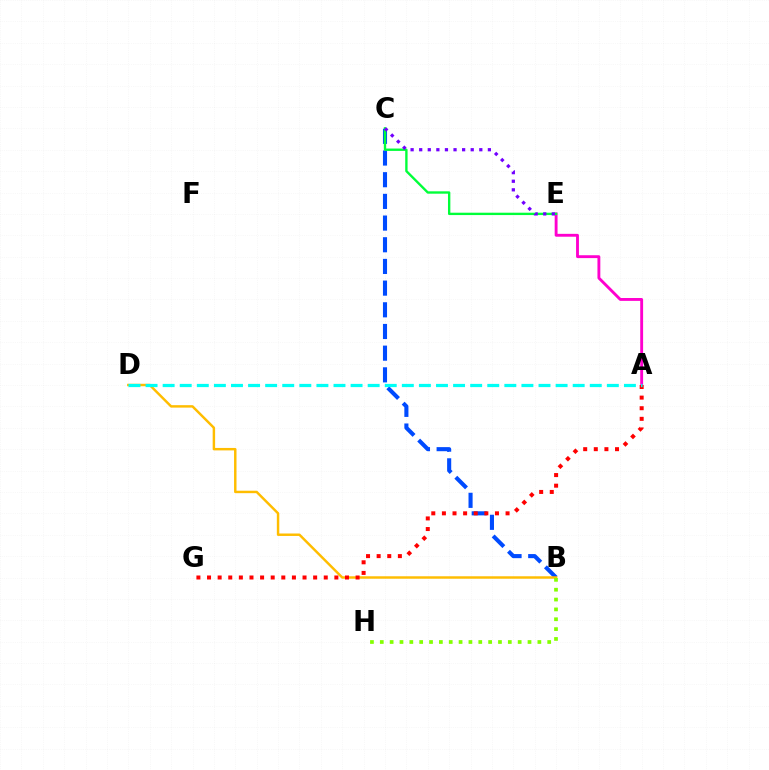{('B', 'C'): [{'color': '#004bff', 'line_style': 'dashed', 'thickness': 2.95}], ('A', 'E'): [{'color': '#ff00cf', 'line_style': 'solid', 'thickness': 2.07}], ('B', 'D'): [{'color': '#ffbd00', 'line_style': 'solid', 'thickness': 1.77}], ('C', 'E'): [{'color': '#00ff39', 'line_style': 'solid', 'thickness': 1.7}, {'color': '#7200ff', 'line_style': 'dotted', 'thickness': 2.33}], ('A', 'G'): [{'color': '#ff0000', 'line_style': 'dotted', 'thickness': 2.88}], ('B', 'H'): [{'color': '#84ff00', 'line_style': 'dotted', 'thickness': 2.68}], ('A', 'D'): [{'color': '#00fff6', 'line_style': 'dashed', 'thickness': 2.32}]}